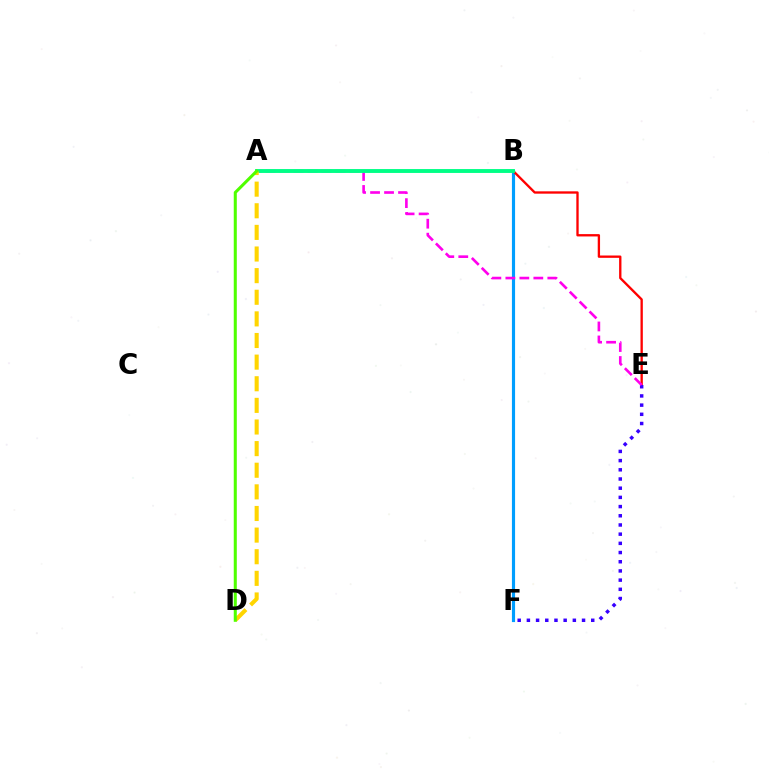{('B', 'F'): [{'color': '#009eff', 'line_style': 'solid', 'thickness': 2.26}], ('B', 'E'): [{'color': '#ff0000', 'line_style': 'solid', 'thickness': 1.68}], ('E', 'F'): [{'color': '#3700ff', 'line_style': 'dotted', 'thickness': 2.5}], ('A', 'E'): [{'color': '#ff00ed', 'line_style': 'dashed', 'thickness': 1.9}], ('A', 'B'): [{'color': '#00ff86', 'line_style': 'solid', 'thickness': 2.8}], ('A', 'D'): [{'color': '#ffd500', 'line_style': 'dashed', 'thickness': 2.94}, {'color': '#4fff00', 'line_style': 'solid', 'thickness': 2.19}]}